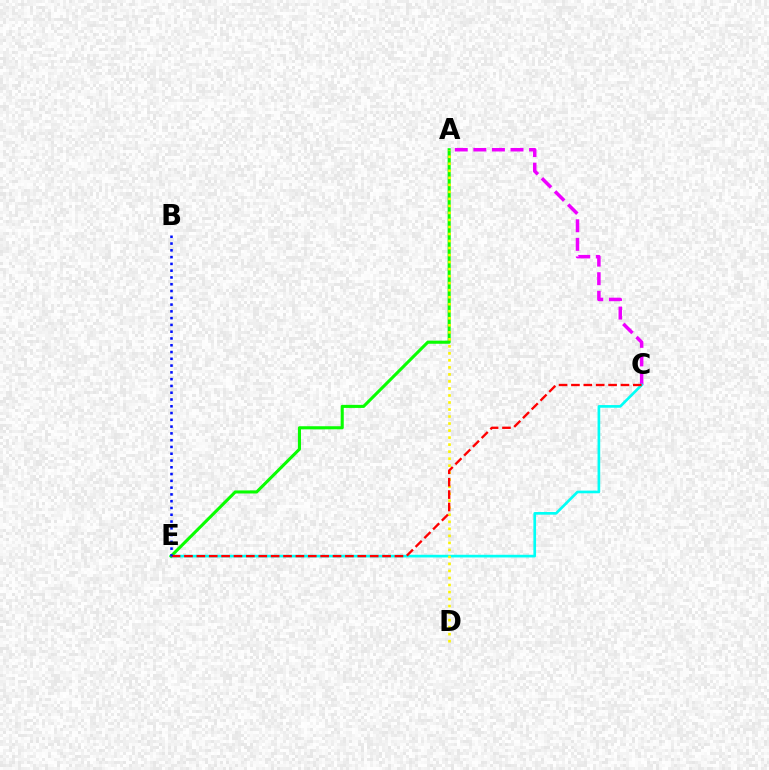{('A', 'C'): [{'color': '#ee00ff', 'line_style': 'dashed', 'thickness': 2.52}], ('C', 'E'): [{'color': '#00fff6', 'line_style': 'solid', 'thickness': 1.92}, {'color': '#ff0000', 'line_style': 'dashed', 'thickness': 1.68}], ('A', 'E'): [{'color': '#08ff00', 'line_style': 'solid', 'thickness': 2.21}], ('A', 'D'): [{'color': '#fcf500', 'line_style': 'dotted', 'thickness': 1.91}], ('B', 'E'): [{'color': '#0010ff', 'line_style': 'dotted', 'thickness': 1.84}]}